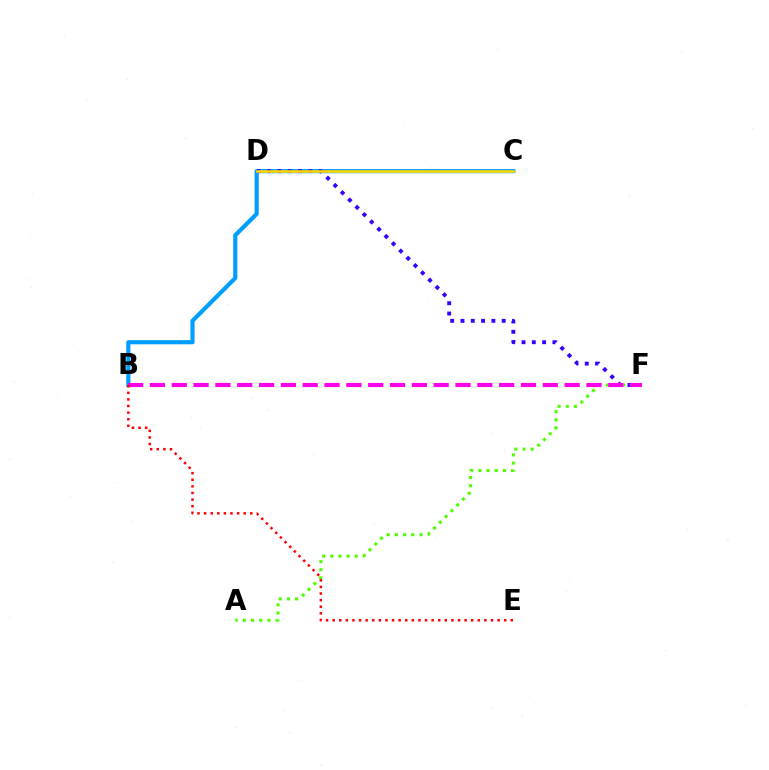{('C', 'D'): [{'color': '#00ff86', 'line_style': 'dotted', 'thickness': 2.23}, {'color': '#ffd500', 'line_style': 'solid', 'thickness': 1.92}], ('B', 'C'): [{'color': '#009eff', 'line_style': 'solid', 'thickness': 2.99}], ('D', 'F'): [{'color': '#3700ff', 'line_style': 'dotted', 'thickness': 2.8}], ('A', 'F'): [{'color': '#4fff00', 'line_style': 'dotted', 'thickness': 2.22}], ('B', 'F'): [{'color': '#ff00ed', 'line_style': 'dashed', 'thickness': 2.97}], ('B', 'E'): [{'color': '#ff0000', 'line_style': 'dotted', 'thickness': 1.79}]}